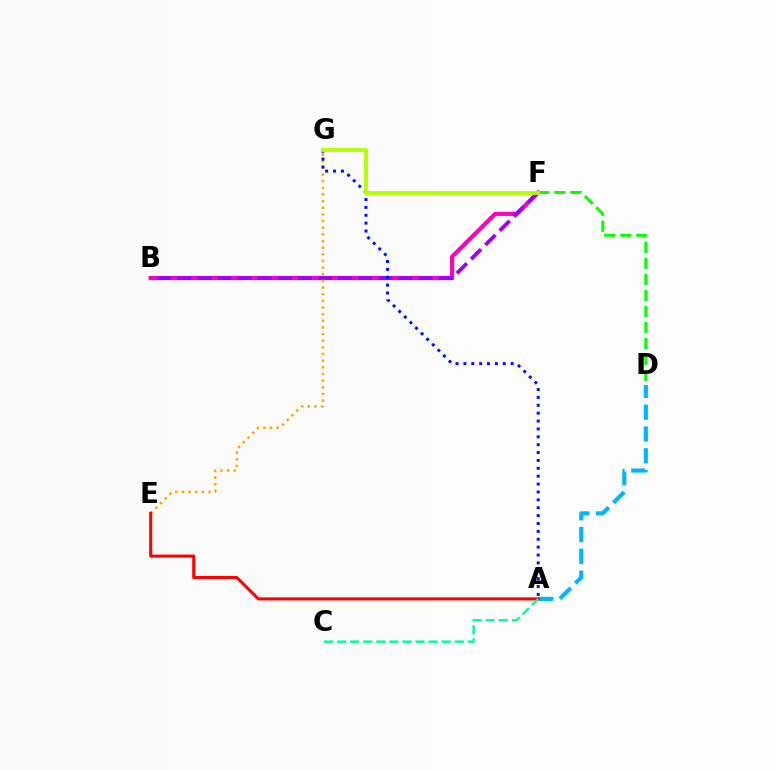{('B', 'F'): [{'color': '#ff00bd', 'line_style': 'solid', 'thickness': 2.95}, {'color': '#9b00ff', 'line_style': 'dashed', 'thickness': 2.73}], ('A', 'D'): [{'color': '#00b5ff', 'line_style': 'dashed', 'thickness': 2.96}], ('E', 'G'): [{'color': '#ffa500', 'line_style': 'dotted', 'thickness': 1.81}], ('D', 'F'): [{'color': '#08ff00', 'line_style': 'dashed', 'thickness': 2.18}], ('A', 'G'): [{'color': '#0010ff', 'line_style': 'dotted', 'thickness': 2.14}], ('A', 'E'): [{'color': '#ff0000', 'line_style': 'solid', 'thickness': 2.2}], ('A', 'C'): [{'color': '#00ff9d', 'line_style': 'dashed', 'thickness': 1.78}], ('F', 'G'): [{'color': '#b3ff00', 'line_style': 'solid', 'thickness': 2.74}]}